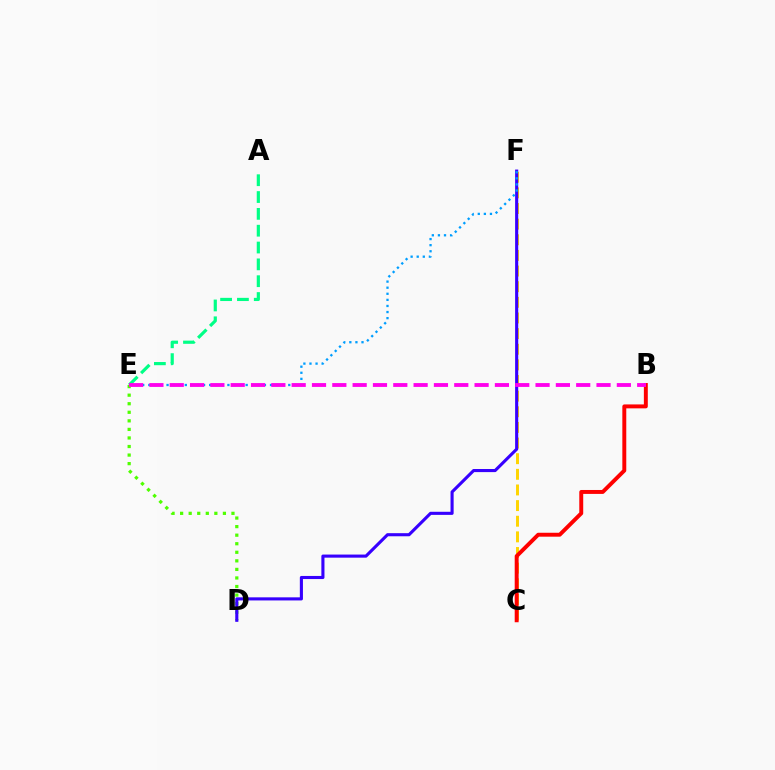{('C', 'F'): [{'color': '#ffd500', 'line_style': 'dashed', 'thickness': 2.12}], ('A', 'E'): [{'color': '#00ff86', 'line_style': 'dashed', 'thickness': 2.29}], ('B', 'C'): [{'color': '#ff0000', 'line_style': 'solid', 'thickness': 2.83}], ('D', 'E'): [{'color': '#4fff00', 'line_style': 'dotted', 'thickness': 2.33}], ('D', 'F'): [{'color': '#3700ff', 'line_style': 'solid', 'thickness': 2.23}], ('E', 'F'): [{'color': '#009eff', 'line_style': 'dotted', 'thickness': 1.65}], ('B', 'E'): [{'color': '#ff00ed', 'line_style': 'dashed', 'thickness': 2.76}]}